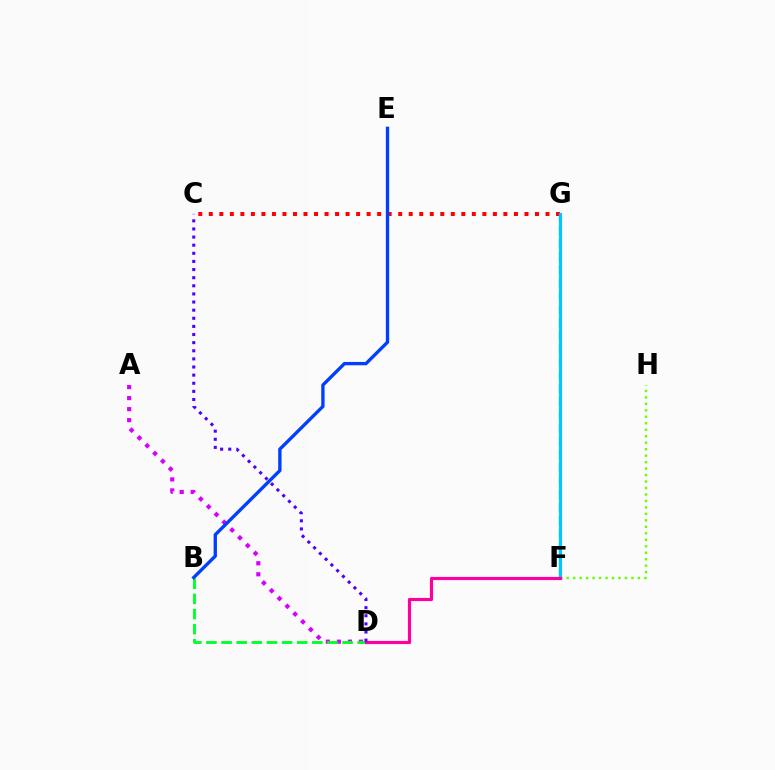{('F', 'H'): [{'color': '#66ff00', 'line_style': 'dotted', 'thickness': 1.76}], ('F', 'G'): [{'color': '#ff8800', 'line_style': 'dotted', 'thickness': 1.95}, {'color': '#eeff00', 'line_style': 'dotted', 'thickness': 1.62}, {'color': '#00ffaf', 'line_style': 'dashed', 'thickness': 1.79}, {'color': '#00c7ff', 'line_style': 'solid', 'thickness': 2.24}], ('A', 'D'): [{'color': '#d600ff', 'line_style': 'dotted', 'thickness': 2.99}], ('B', 'D'): [{'color': '#00ff27', 'line_style': 'dashed', 'thickness': 2.06}], ('C', 'G'): [{'color': '#ff0000', 'line_style': 'dotted', 'thickness': 2.86}], ('D', 'F'): [{'color': '#ff00a0', 'line_style': 'solid', 'thickness': 2.27}], ('C', 'D'): [{'color': '#4f00ff', 'line_style': 'dotted', 'thickness': 2.21}], ('B', 'E'): [{'color': '#003fff', 'line_style': 'solid', 'thickness': 2.4}]}